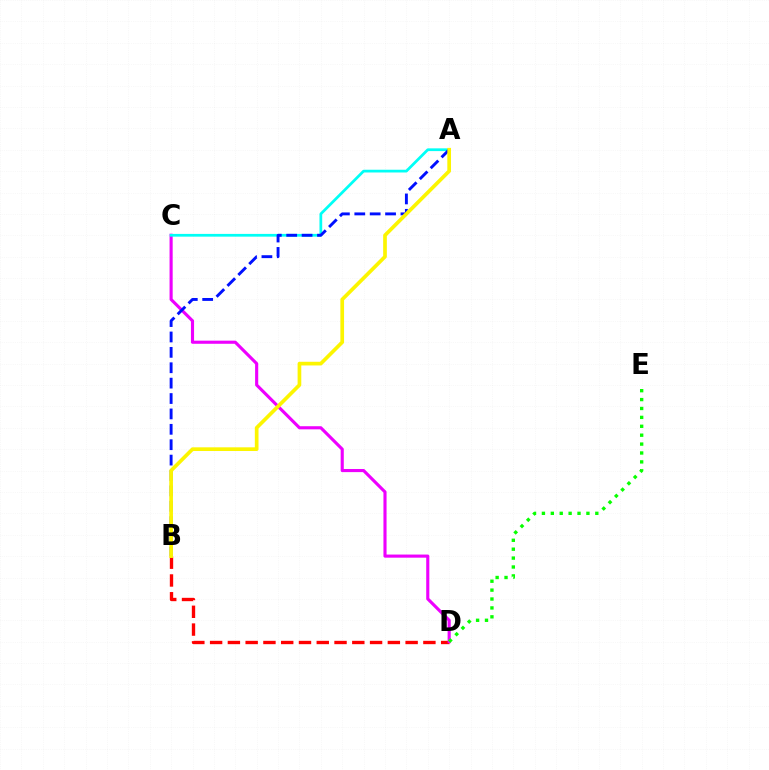{('B', 'D'): [{'color': '#ff0000', 'line_style': 'dashed', 'thickness': 2.41}], ('C', 'D'): [{'color': '#ee00ff', 'line_style': 'solid', 'thickness': 2.25}], ('A', 'C'): [{'color': '#00fff6', 'line_style': 'solid', 'thickness': 1.98}], ('D', 'E'): [{'color': '#08ff00', 'line_style': 'dotted', 'thickness': 2.42}], ('A', 'B'): [{'color': '#0010ff', 'line_style': 'dashed', 'thickness': 2.09}, {'color': '#fcf500', 'line_style': 'solid', 'thickness': 2.65}]}